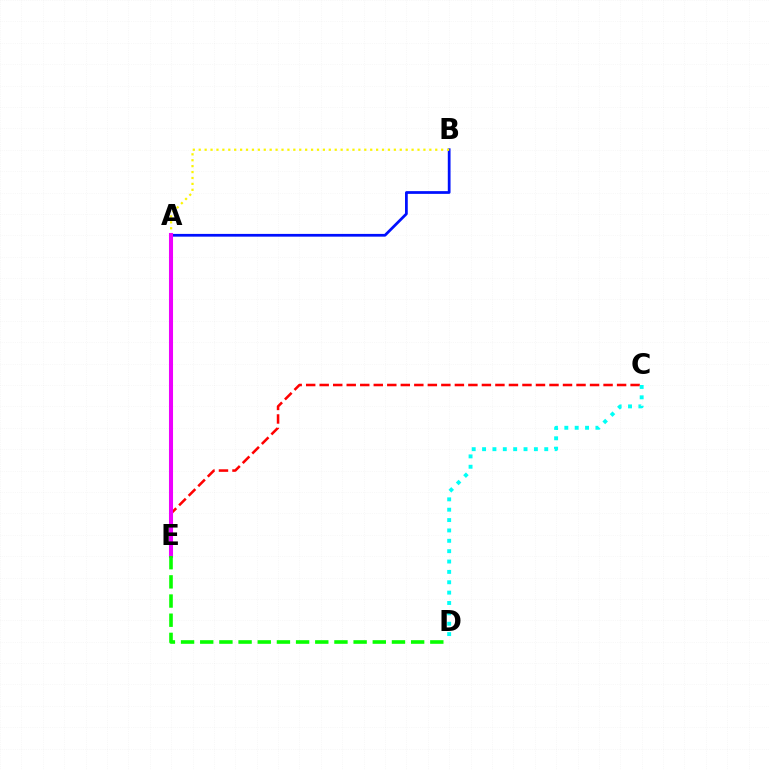{('C', 'E'): [{'color': '#ff0000', 'line_style': 'dashed', 'thickness': 1.84}], ('A', 'B'): [{'color': '#0010ff', 'line_style': 'solid', 'thickness': 1.98}, {'color': '#fcf500', 'line_style': 'dotted', 'thickness': 1.61}], ('C', 'D'): [{'color': '#00fff6', 'line_style': 'dotted', 'thickness': 2.82}], ('A', 'E'): [{'color': '#ee00ff', 'line_style': 'solid', 'thickness': 2.92}], ('D', 'E'): [{'color': '#08ff00', 'line_style': 'dashed', 'thickness': 2.6}]}